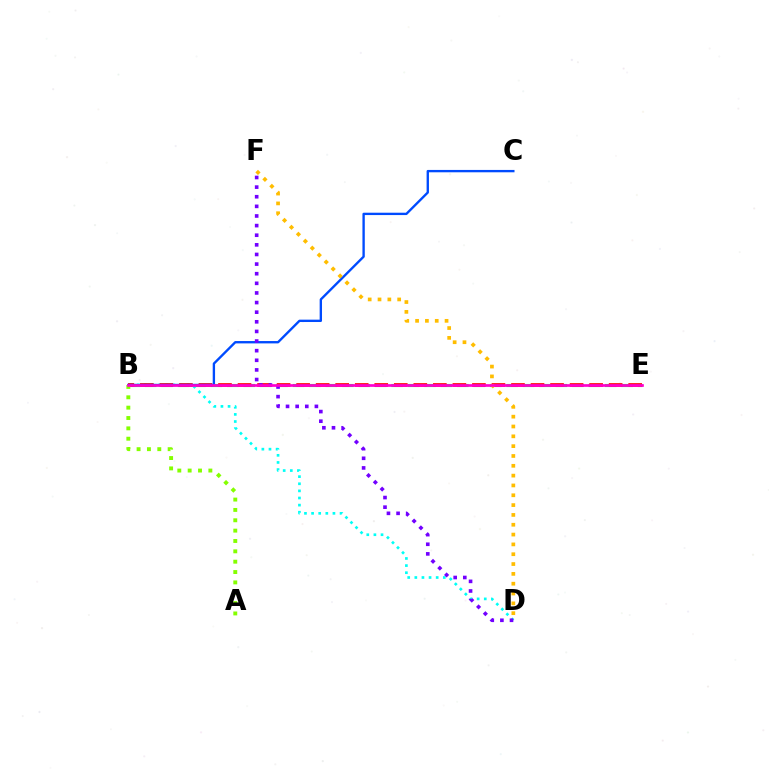{('B', 'E'): [{'color': '#00ff39', 'line_style': 'dashed', 'thickness': 2.23}, {'color': '#ff0000', 'line_style': 'dashed', 'thickness': 2.65}, {'color': '#ff00cf', 'line_style': 'solid', 'thickness': 1.93}], ('B', 'D'): [{'color': '#00fff6', 'line_style': 'dotted', 'thickness': 1.93}], ('B', 'C'): [{'color': '#004bff', 'line_style': 'solid', 'thickness': 1.7}], ('D', 'F'): [{'color': '#ffbd00', 'line_style': 'dotted', 'thickness': 2.67}, {'color': '#7200ff', 'line_style': 'dotted', 'thickness': 2.61}], ('A', 'B'): [{'color': '#84ff00', 'line_style': 'dotted', 'thickness': 2.81}]}